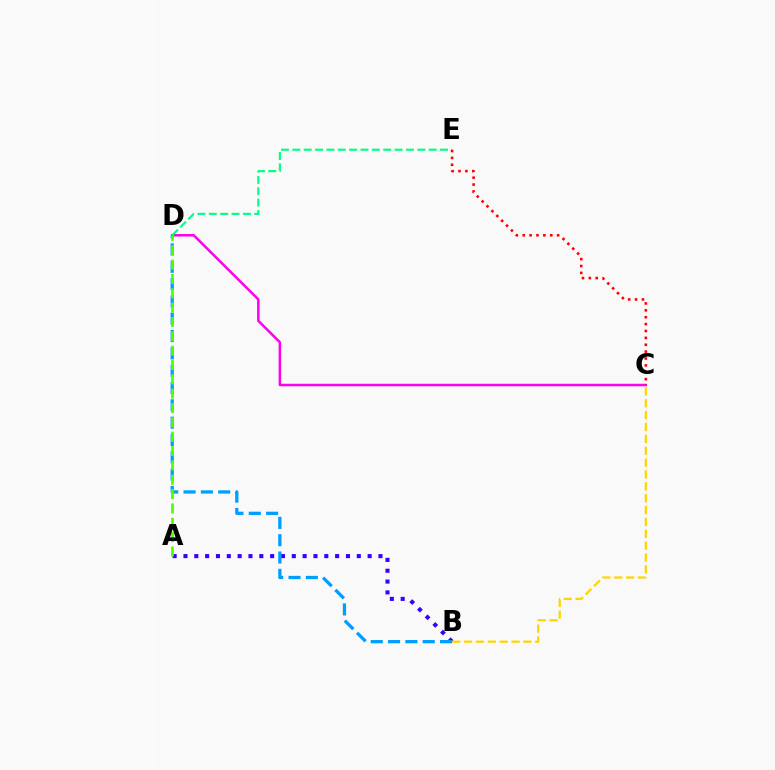{('A', 'B'): [{'color': '#3700ff', 'line_style': 'dotted', 'thickness': 2.94}], ('B', 'D'): [{'color': '#009eff', 'line_style': 'dashed', 'thickness': 2.35}], ('C', 'D'): [{'color': '#ff00ed', 'line_style': 'solid', 'thickness': 1.8}], ('D', 'E'): [{'color': '#00ff86', 'line_style': 'dashed', 'thickness': 1.54}], ('B', 'C'): [{'color': '#ffd500', 'line_style': 'dashed', 'thickness': 1.61}], ('C', 'E'): [{'color': '#ff0000', 'line_style': 'dotted', 'thickness': 1.87}], ('A', 'D'): [{'color': '#4fff00', 'line_style': 'dashed', 'thickness': 1.95}]}